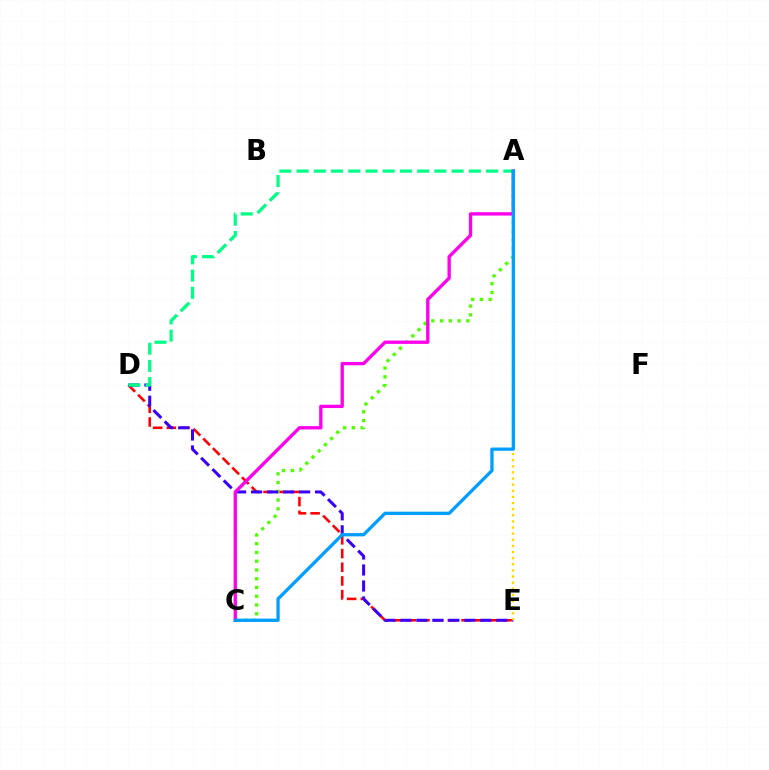{('D', 'E'): [{'color': '#ff0000', 'line_style': 'dashed', 'thickness': 1.86}, {'color': '#3700ff', 'line_style': 'dashed', 'thickness': 2.17}], ('A', 'C'): [{'color': '#4fff00', 'line_style': 'dotted', 'thickness': 2.38}, {'color': '#ff00ed', 'line_style': 'solid', 'thickness': 2.4}, {'color': '#009eff', 'line_style': 'solid', 'thickness': 2.36}], ('A', 'E'): [{'color': '#ffd500', 'line_style': 'dotted', 'thickness': 1.66}], ('A', 'D'): [{'color': '#00ff86', 'line_style': 'dashed', 'thickness': 2.34}]}